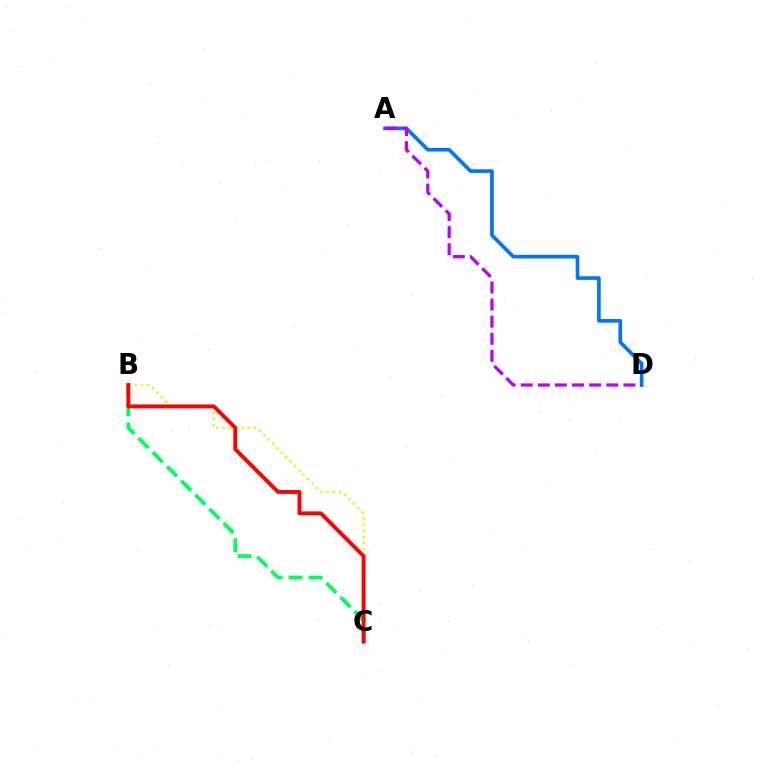{('A', 'D'): [{'color': '#0074ff', 'line_style': 'solid', 'thickness': 2.63}, {'color': '#b900ff', 'line_style': 'dashed', 'thickness': 2.32}], ('B', 'C'): [{'color': '#d1ff00', 'line_style': 'dotted', 'thickness': 1.69}, {'color': '#00ff5c', 'line_style': 'dashed', 'thickness': 2.72}, {'color': '#ff0000', 'line_style': 'solid', 'thickness': 2.79}]}